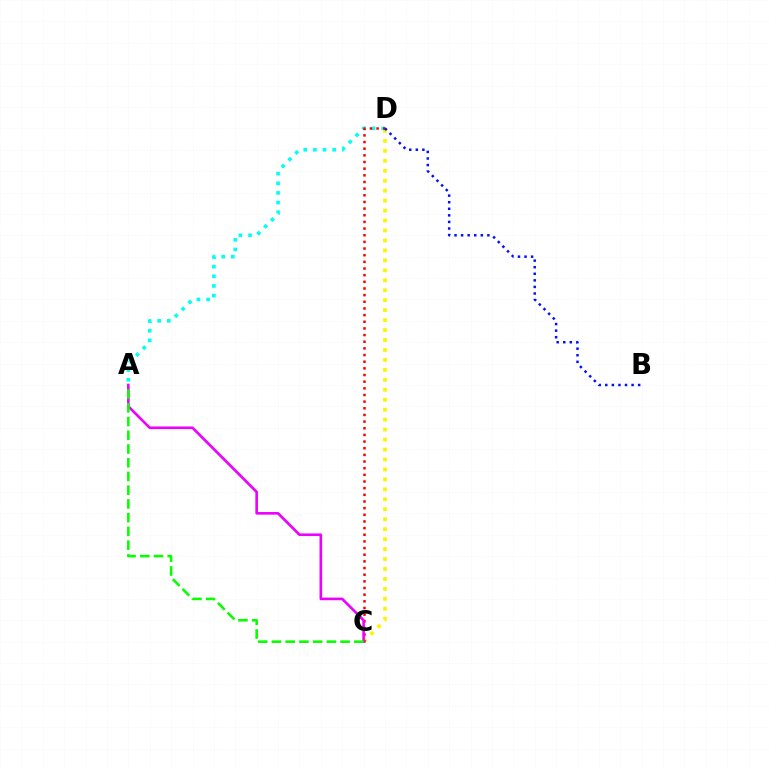{('C', 'D'): [{'color': '#fcf500', 'line_style': 'dotted', 'thickness': 2.7}, {'color': '#ff0000', 'line_style': 'dotted', 'thickness': 1.81}], ('A', 'D'): [{'color': '#00fff6', 'line_style': 'dotted', 'thickness': 2.62}], ('A', 'C'): [{'color': '#ee00ff', 'line_style': 'solid', 'thickness': 1.89}, {'color': '#08ff00', 'line_style': 'dashed', 'thickness': 1.86}], ('B', 'D'): [{'color': '#0010ff', 'line_style': 'dotted', 'thickness': 1.79}]}